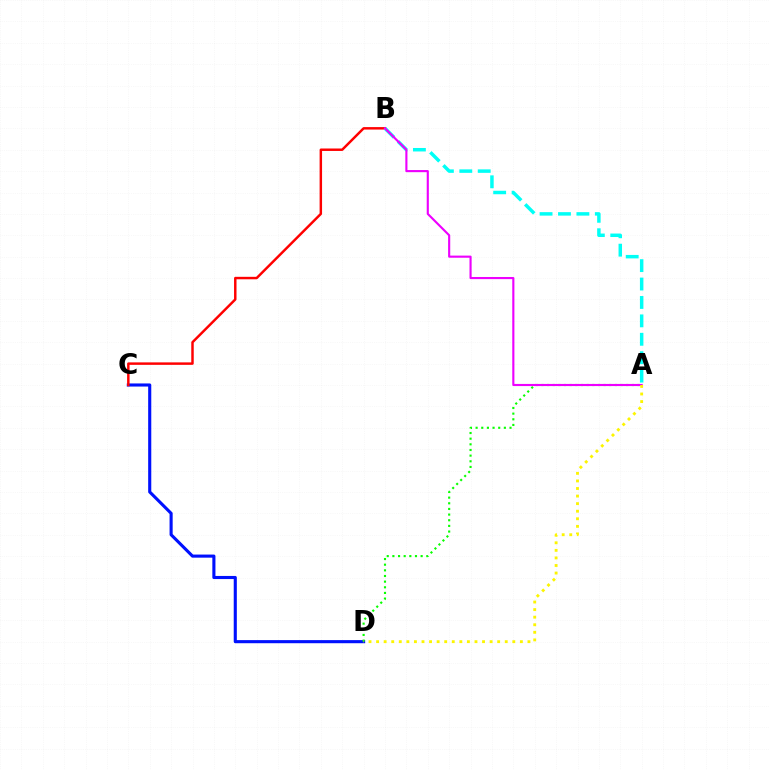{('C', 'D'): [{'color': '#0010ff', 'line_style': 'solid', 'thickness': 2.24}], ('B', 'C'): [{'color': '#ff0000', 'line_style': 'solid', 'thickness': 1.77}], ('A', 'D'): [{'color': '#08ff00', 'line_style': 'dotted', 'thickness': 1.54}, {'color': '#fcf500', 'line_style': 'dotted', 'thickness': 2.06}], ('A', 'B'): [{'color': '#00fff6', 'line_style': 'dashed', 'thickness': 2.5}, {'color': '#ee00ff', 'line_style': 'solid', 'thickness': 1.53}]}